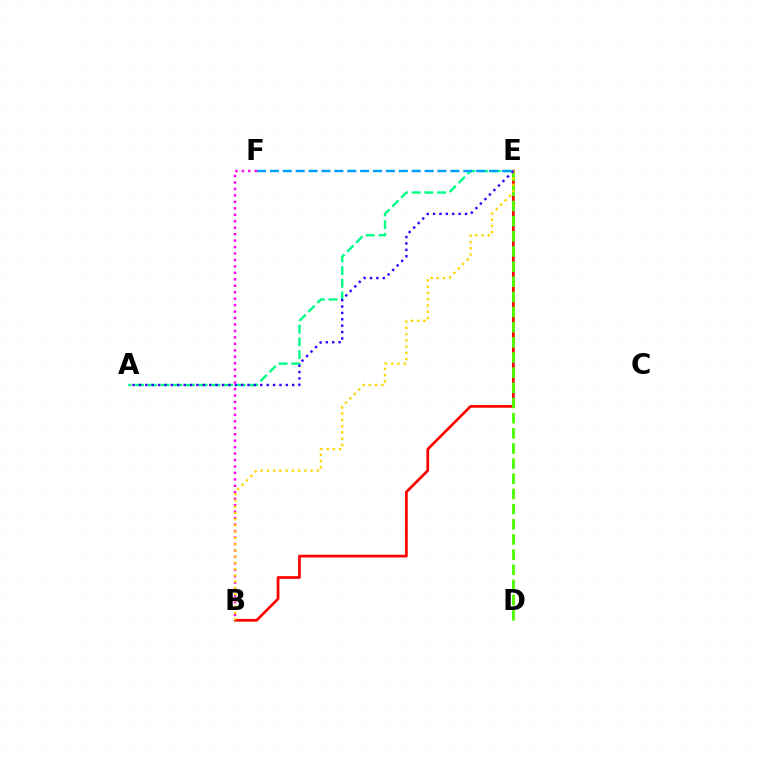{('B', 'E'): [{'color': '#ff0000', 'line_style': 'solid', 'thickness': 1.95}, {'color': '#ffd500', 'line_style': 'dotted', 'thickness': 1.7}], ('A', 'E'): [{'color': '#00ff86', 'line_style': 'dashed', 'thickness': 1.72}, {'color': '#3700ff', 'line_style': 'dotted', 'thickness': 1.74}], ('D', 'E'): [{'color': '#4fff00', 'line_style': 'dashed', 'thickness': 2.06}], ('E', 'F'): [{'color': '#009eff', 'line_style': 'dashed', 'thickness': 1.75}], ('B', 'F'): [{'color': '#ff00ed', 'line_style': 'dotted', 'thickness': 1.75}]}